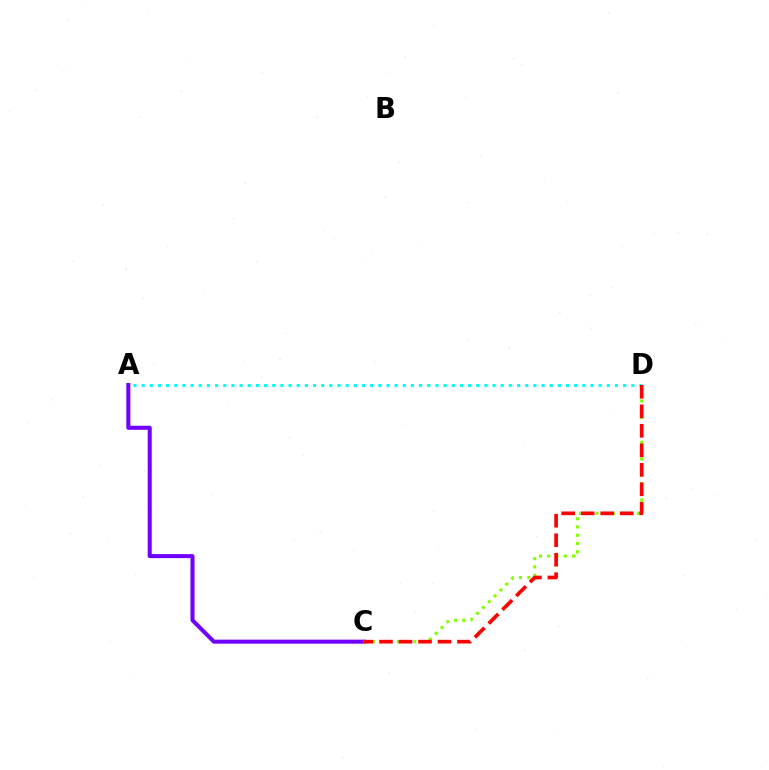{('A', 'C'): [{'color': '#7200ff', 'line_style': 'solid', 'thickness': 2.91}], ('C', 'D'): [{'color': '#84ff00', 'line_style': 'dotted', 'thickness': 2.25}, {'color': '#ff0000', 'line_style': 'dashed', 'thickness': 2.65}], ('A', 'D'): [{'color': '#00fff6', 'line_style': 'dotted', 'thickness': 2.22}]}